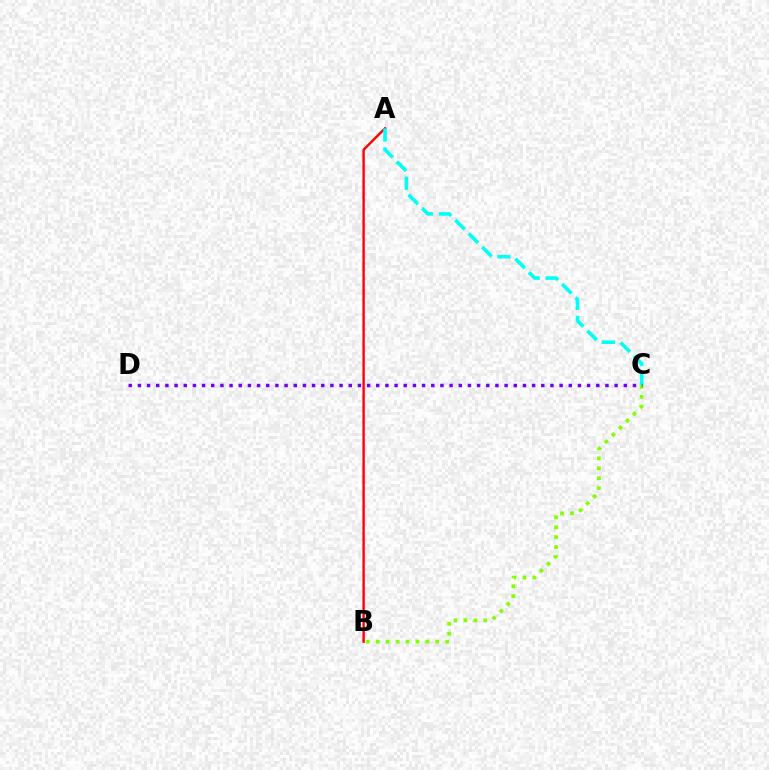{('A', 'B'): [{'color': '#ff0000', 'line_style': 'solid', 'thickness': 1.71}], ('B', 'C'): [{'color': '#84ff00', 'line_style': 'dotted', 'thickness': 2.69}], ('A', 'C'): [{'color': '#00fff6', 'line_style': 'dashed', 'thickness': 2.59}], ('C', 'D'): [{'color': '#7200ff', 'line_style': 'dotted', 'thickness': 2.49}]}